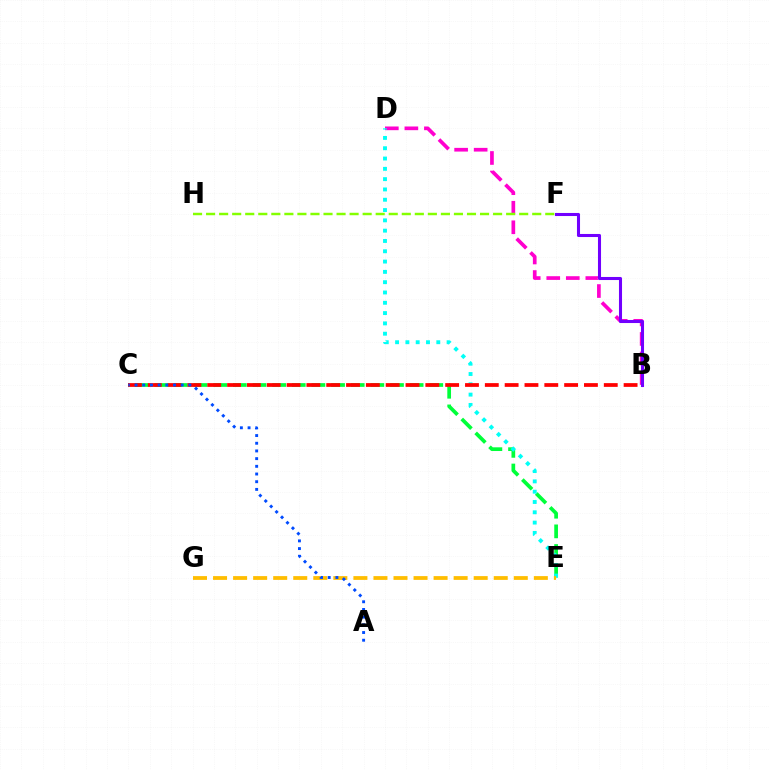{('C', 'E'): [{'color': '#00ff39', 'line_style': 'dashed', 'thickness': 2.67}], ('B', 'D'): [{'color': '#ff00cf', 'line_style': 'dashed', 'thickness': 2.65}], ('F', 'H'): [{'color': '#84ff00', 'line_style': 'dashed', 'thickness': 1.77}], ('B', 'F'): [{'color': '#7200ff', 'line_style': 'solid', 'thickness': 2.2}], ('D', 'E'): [{'color': '#00fff6', 'line_style': 'dotted', 'thickness': 2.8}], ('E', 'G'): [{'color': '#ffbd00', 'line_style': 'dashed', 'thickness': 2.72}], ('B', 'C'): [{'color': '#ff0000', 'line_style': 'dashed', 'thickness': 2.69}], ('A', 'C'): [{'color': '#004bff', 'line_style': 'dotted', 'thickness': 2.09}]}